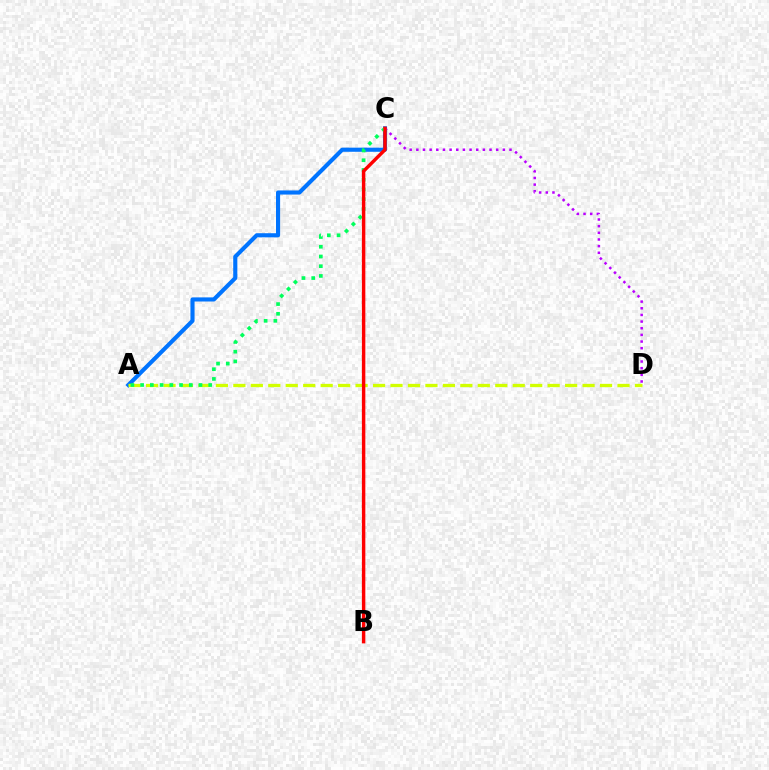{('A', 'C'): [{'color': '#0074ff', 'line_style': 'solid', 'thickness': 2.96}, {'color': '#00ff5c', 'line_style': 'dotted', 'thickness': 2.64}], ('C', 'D'): [{'color': '#b900ff', 'line_style': 'dotted', 'thickness': 1.81}], ('A', 'D'): [{'color': '#d1ff00', 'line_style': 'dashed', 'thickness': 2.37}], ('B', 'C'): [{'color': '#ff0000', 'line_style': 'solid', 'thickness': 2.47}]}